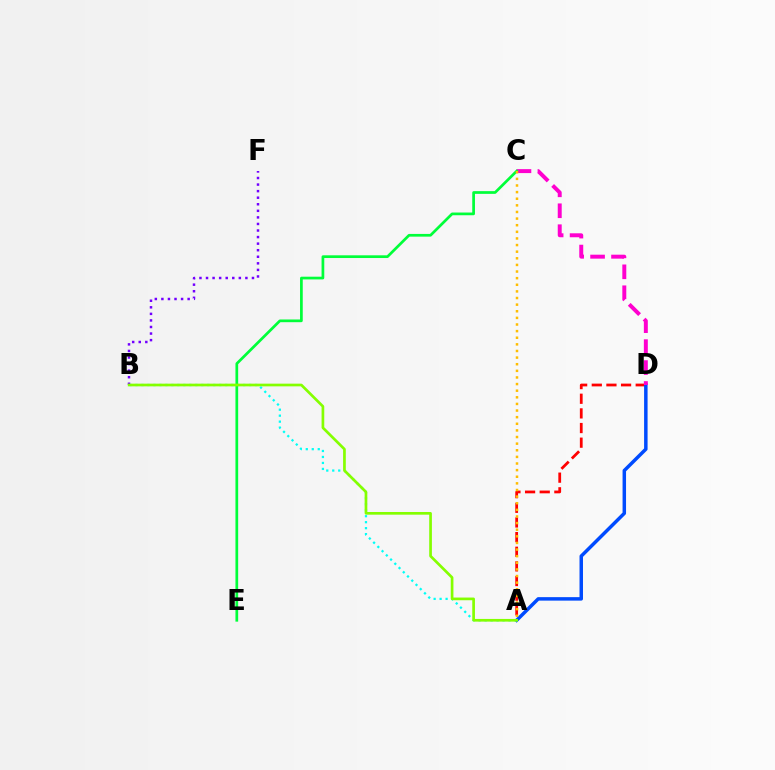{('A', 'D'): [{'color': '#ff0000', 'line_style': 'dashed', 'thickness': 1.99}, {'color': '#004bff', 'line_style': 'solid', 'thickness': 2.5}], ('A', 'B'): [{'color': '#00fff6', 'line_style': 'dotted', 'thickness': 1.63}, {'color': '#84ff00', 'line_style': 'solid', 'thickness': 1.93}], ('C', 'D'): [{'color': '#ff00cf', 'line_style': 'dashed', 'thickness': 2.84}], ('C', 'E'): [{'color': '#00ff39', 'line_style': 'solid', 'thickness': 1.95}], ('B', 'F'): [{'color': '#7200ff', 'line_style': 'dotted', 'thickness': 1.78}], ('A', 'C'): [{'color': '#ffbd00', 'line_style': 'dotted', 'thickness': 1.8}]}